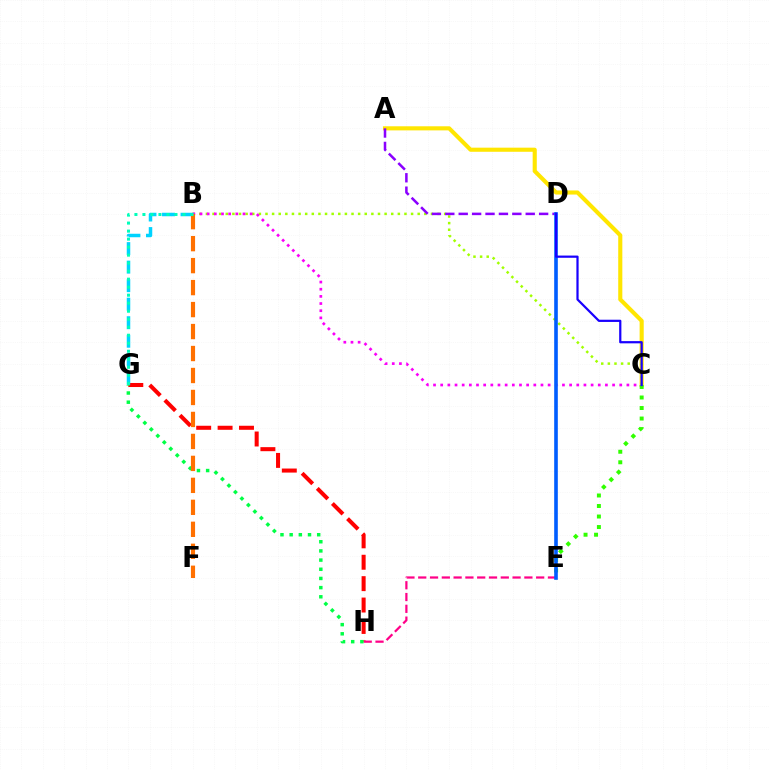{('A', 'C'): [{'color': '#ffe600', 'line_style': 'solid', 'thickness': 2.96}], ('B', 'C'): [{'color': '#a2ff00', 'line_style': 'dotted', 'thickness': 1.8}, {'color': '#fa00f9', 'line_style': 'dotted', 'thickness': 1.95}], ('A', 'D'): [{'color': '#8a00ff', 'line_style': 'dashed', 'thickness': 1.82}], ('G', 'H'): [{'color': '#ff0000', 'line_style': 'dashed', 'thickness': 2.91}, {'color': '#00ff45', 'line_style': 'dotted', 'thickness': 2.49}], ('C', 'E'): [{'color': '#31ff00', 'line_style': 'dotted', 'thickness': 2.86}], ('E', 'H'): [{'color': '#ff0088', 'line_style': 'dashed', 'thickness': 1.6}], ('B', 'G'): [{'color': '#00d3ff', 'line_style': 'dashed', 'thickness': 2.52}, {'color': '#00ffbb', 'line_style': 'dotted', 'thickness': 2.18}], ('B', 'F'): [{'color': '#ff7000', 'line_style': 'dashed', 'thickness': 2.99}], ('D', 'E'): [{'color': '#005dff', 'line_style': 'solid', 'thickness': 2.61}], ('C', 'D'): [{'color': '#1900ff', 'line_style': 'solid', 'thickness': 1.6}]}